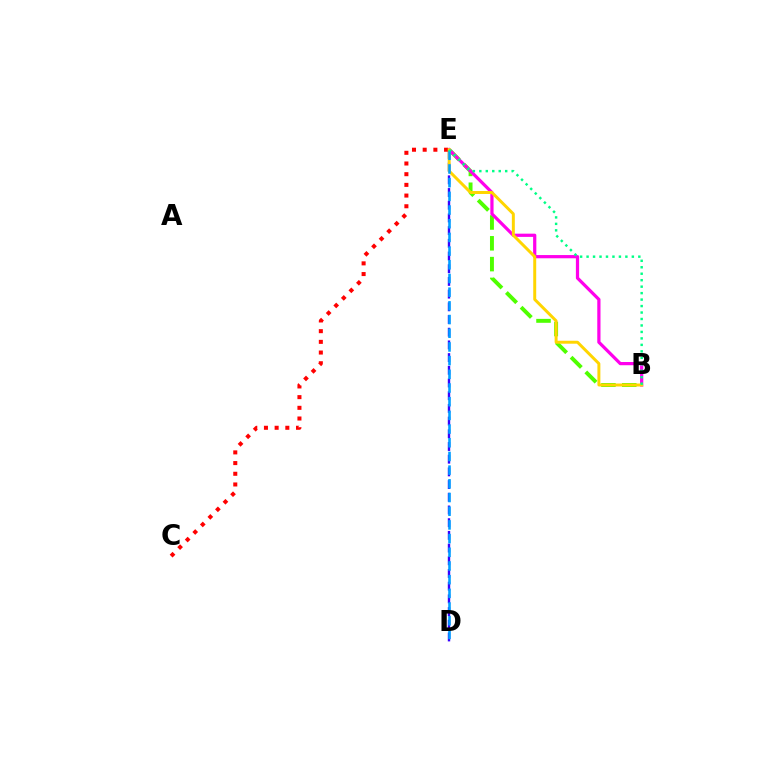{('B', 'E'): [{'color': '#4fff00', 'line_style': 'dashed', 'thickness': 2.83}, {'color': '#ff00ed', 'line_style': 'solid', 'thickness': 2.32}, {'color': '#ffd500', 'line_style': 'solid', 'thickness': 2.14}, {'color': '#00ff86', 'line_style': 'dotted', 'thickness': 1.76}], ('D', 'E'): [{'color': '#3700ff', 'line_style': 'dashed', 'thickness': 1.73}, {'color': '#009eff', 'line_style': 'dashed', 'thickness': 1.86}], ('C', 'E'): [{'color': '#ff0000', 'line_style': 'dotted', 'thickness': 2.9}]}